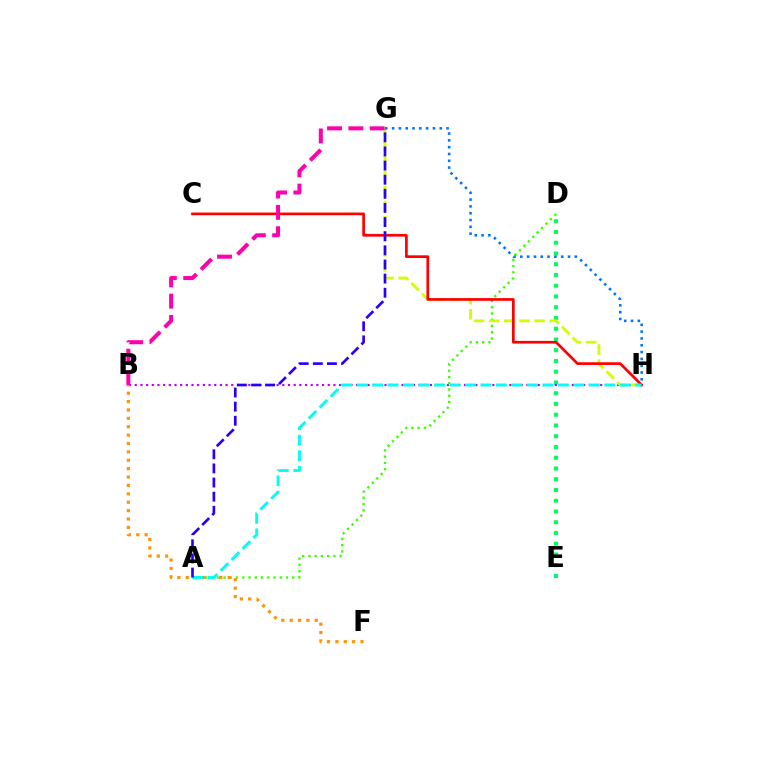{('D', 'E'): [{'color': '#00ff5c', 'line_style': 'dotted', 'thickness': 2.92}], ('B', 'H'): [{'color': '#b900ff', 'line_style': 'dotted', 'thickness': 1.54}], ('A', 'D'): [{'color': '#3dff00', 'line_style': 'dotted', 'thickness': 1.7}], ('G', 'H'): [{'color': '#d1ff00', 'line_style': 'dashed', 'thickness': 2.05}, {'color': '#0074ff', 'line_style': 'dotted', 'thickness': 1.85}], ('B', 'F'): [{'color': '#ff9400', 'line_style': 'dotted', 'thickness': 2.28}], ('C', 'H'): [{'color': '#ff0000', 'line_style': 'solid', 'thickness': 1.95}], ('A', 'H'): [{'color': '#00fff6', 'line_style': 'dashed', 'thickness': 2.1}], ('A', 'G'): [{'color': '#2500ff', 'line_style': 'dashed', 'thickness': 1.92}], ('B', 'G'): [{'color': '#ff00ac', 'line_style': 'dashed', 'thickness': 2.9}]}